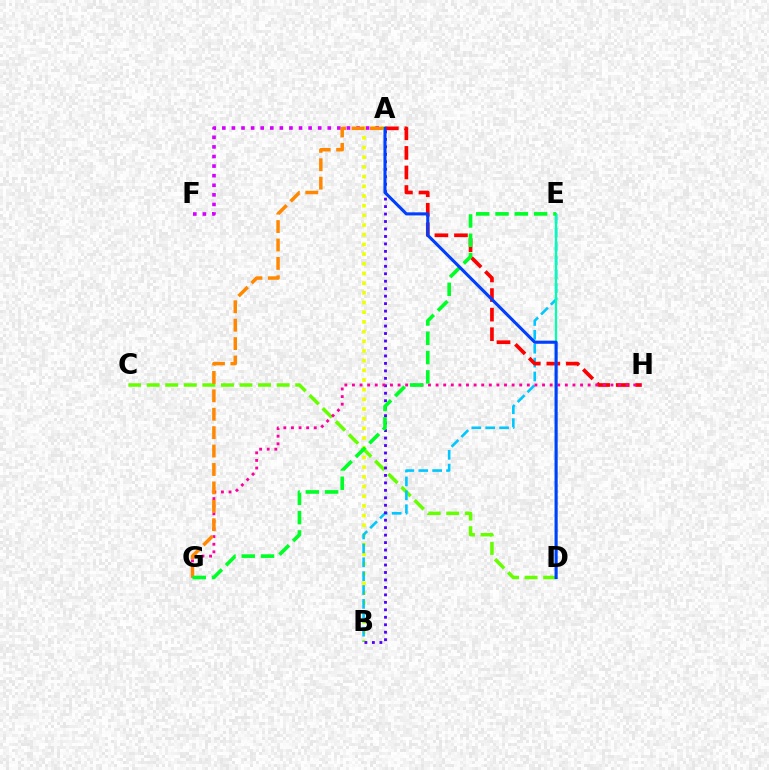{('C', 'D'): [{'color': '#66ff00', 'line_style': 'dashed', 'thickness': 2.52}], ('A', 'B'): [{'color': '#eeff00', 'line_style': 'dotted', 'thickness': 2.63}, {'color': '#4f00ff', 'line_style': 'dotted', 'thickness': 2.03}], ('B', 'E'): [{'color': '#00c7ff', 'line_style': 'dashed', 'thickness': 1.89}], ('A', 'H'): [{'color': '#ff0000', 'line_style': 'dashed', 'thickness': 2.66}], ('D', 'E'): [{'color': '#00ffaf', 'line_style': 'solid', 'thickness': 1.62}], ('G', 'H'): [{'color': '#ff00a0', 'line_style': 'dotted', 'thickness': 2.07}], ('A', 'F'): [{'color': '#d600ff', 'line_style': 'dotted', 'thickness': 2.6}], ('A', 'G'): [{'color': '#ff8800', 'line_style': 'dashed', 'thickness': 2.5}], ('E', 'G'): [{'color': '#00ff27', 'line_style': 'dashed', 'thickness': 2.62}], ('A', 'D'): [{'color': '#003fff', 'line_style': 'solid', 'thickness': 2.23}]}